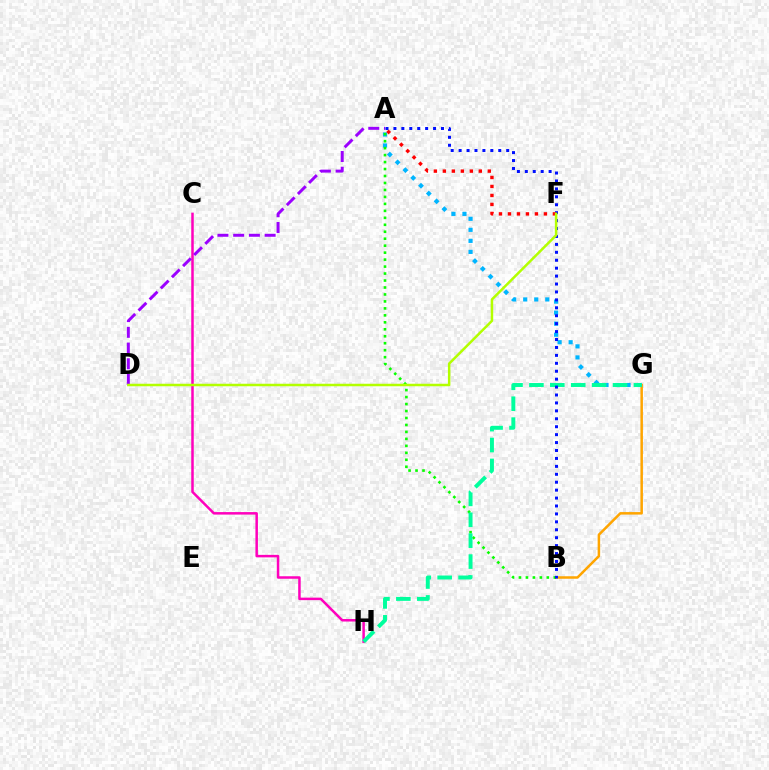{('B', 'G'): [{'color': '#ffa500', 'line_style': 'solid', 'thickness': 1.81}], ('A', 'G'): [{'color': '#00b5ff', 'line_style': 'dotted', 'thickness': 3.0}], ('C', 'H'): [{'color': '#ff00bd', 'line_style': 'solid', 'thickness': 1.8}], ('A', 'B'): [{'color': '#08ff00', 'line_style': 'dotted', 'thickness': 1.89}, {'color': '#0010ff', 'line_style': 'dotted', 'thickness': 2.15}], ('G', 'H'): [{'color': '#00ff9d', 'line_style': 'dashed', 'thickness': 2.84}], ('A', 'D'): [{'color': '#9b00ff', 'line_style': 'dashed', 'thickness': 2.14}], ('A', 'F'): [{'color': '#ff0000', 'line_style': 'dotted', 'thickness': 2.44}], ('D', 'F'): [{'color': '#b3ff00', 'line_style': 'solid', 'thickness': 1.8}]}